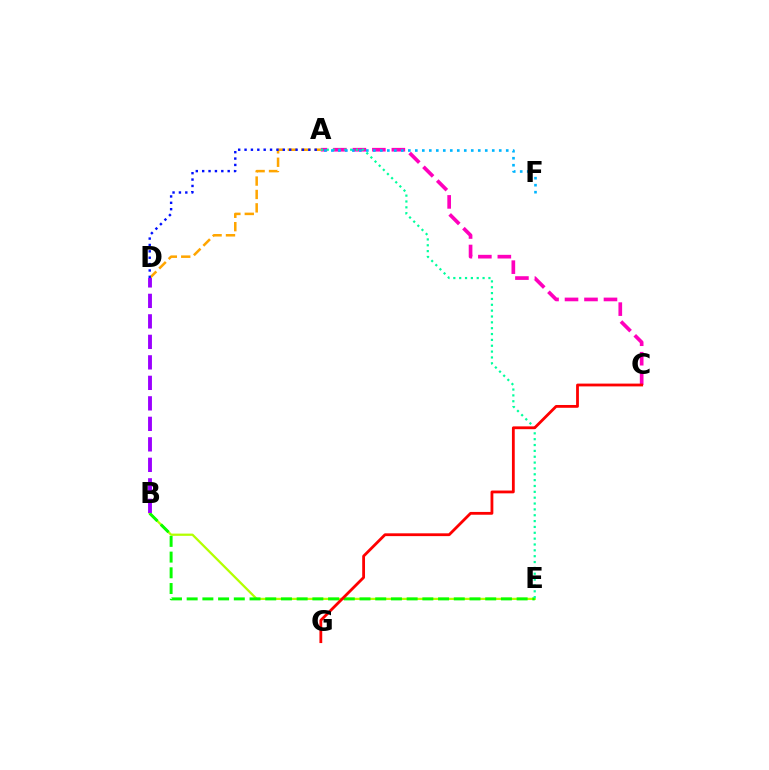{('A', 'D'): [{'color': '#ffa500', 'line_style': 'dashed', 'thickness': 1.82}, {'color': '#0010ff', 'line_style': 'dotted', 'thickness': 1.73}], ('A', 'C'): [{'color': '#ff00bd', 'line_style': 'dashed', 'thickness': 2.65}], ('B', 'E'): [{'color': '#b3ff00', 'line_style': 'solid', 'thickness': 1.62}, {'color': '#08ff00', 'line_style': 'dashed', 'thickness': 2.13}], ('A', 'E'): [{'color': '#00ff9d', 'line_style': 'dotted', 'thickness': 1.59}], ('A', 'F'): [{'color': '#00b5ff', 'line_style': 'dotted', 'thickness': 1.9}], ('B', 'D'): [{'color': '#9b00ff', 'line_style': 'dashed', 'thickness': 2.78}], ('C', 'G'): [{'color': '#ff0000', 'line_style': 'solid', 'thickness': 2.02}]}